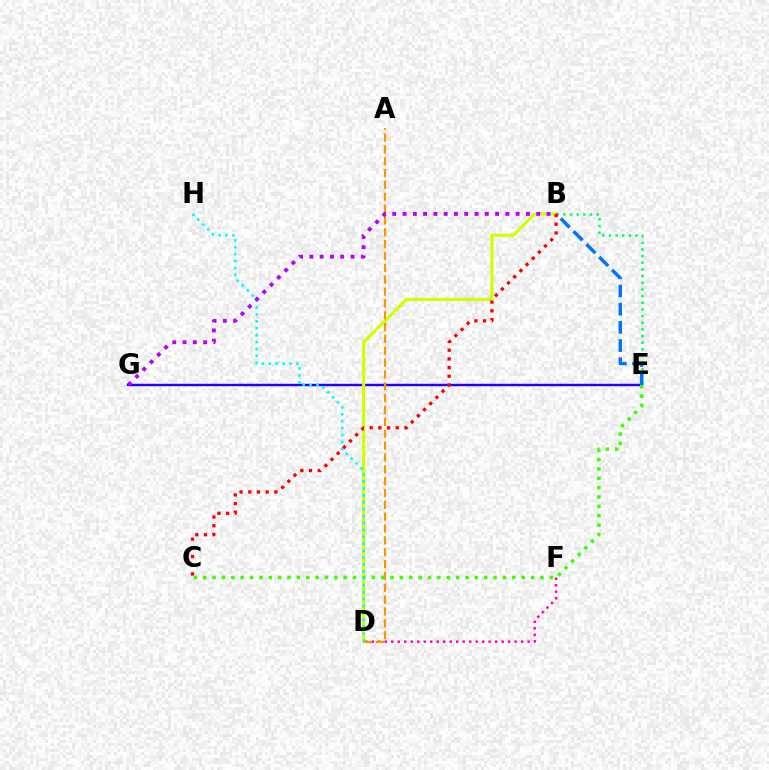{('B', 'E'): [{'color': '#00ff5c', 'line_style': 'dotted', 'thickness': 1.81}, {'color': '#0074ff', 'line_style': 'dashed', 'thickness': 2.47}], ('E', 'G'): [{'color': '#2500ff', 'line_style': 'solid', 'thickness': 1.74}], ('D', 'F'): [{'color': '#ff00ac', 'line_style': 'dotted', 'thickness': 1.76}], ('B', 'D'): [{'color': '#d1ff00', 'line_style': 'solid', 'thickness': 2.27}], ('A', 'D'): [{'color': '#ff9400', 'line_style': 'dashed', 'thickness': 1.61}], ('C', 'E'): [{'color': '#3dff00', 'line_style': 'dotted', 'thickness': 2.54}], ('D', 'H'): [{'color': '#00fff6', 'line_style': 'dotted', 'thickness': 1.88}], ('B', 'C'): [{'color': '#ff0000', 'line_style': 'dotted', 'thickness': 2.36}], ('B', 'G'): [{'color': '#b900ff', 'line_style': 'dotted', 'thickness': 2.79}]}